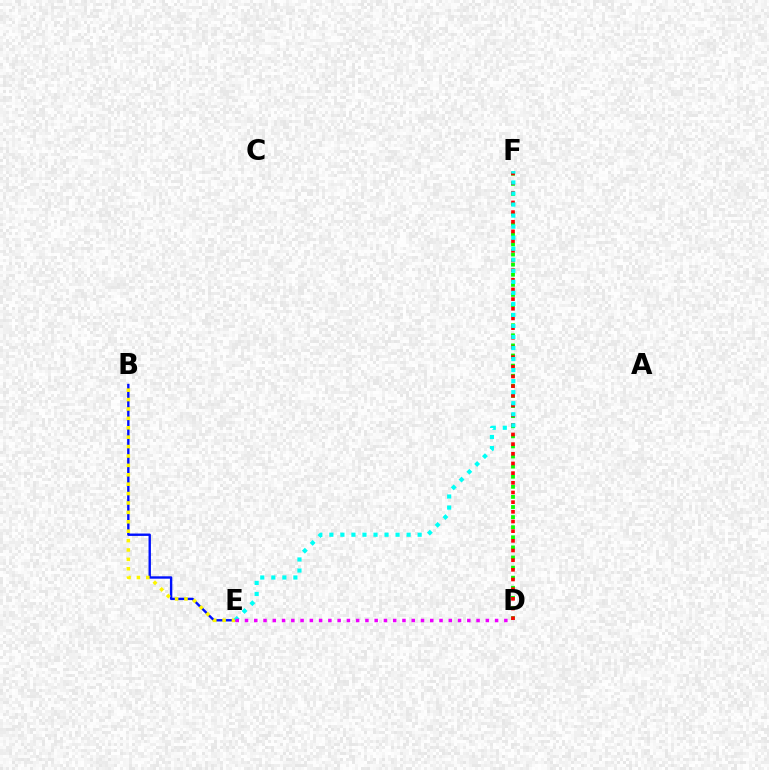{('B', 'E'): [{'color': '#0010ff', 'line_style': 'solid', 'thickness': 1.72}, {'color': '#fcf500', 'line_style': 'dotted', 'thickness': 2.55}], ('D', 'F'): [{'color': '#08ff00', 'line_style': 'dotted', 'thickness': 2.74}, {'color': '#ff0000', 'line_style': 'dotted', 'thickness': 2.63}], ('E', 'F'): [{'color': '#00fff6', 'line_style': 'dotted', 'thickness': 3.0}], ('D', 'E'): [{'color': '#ee00ff', 'line_style': 'dotted', 'thickness': 2.52}]}